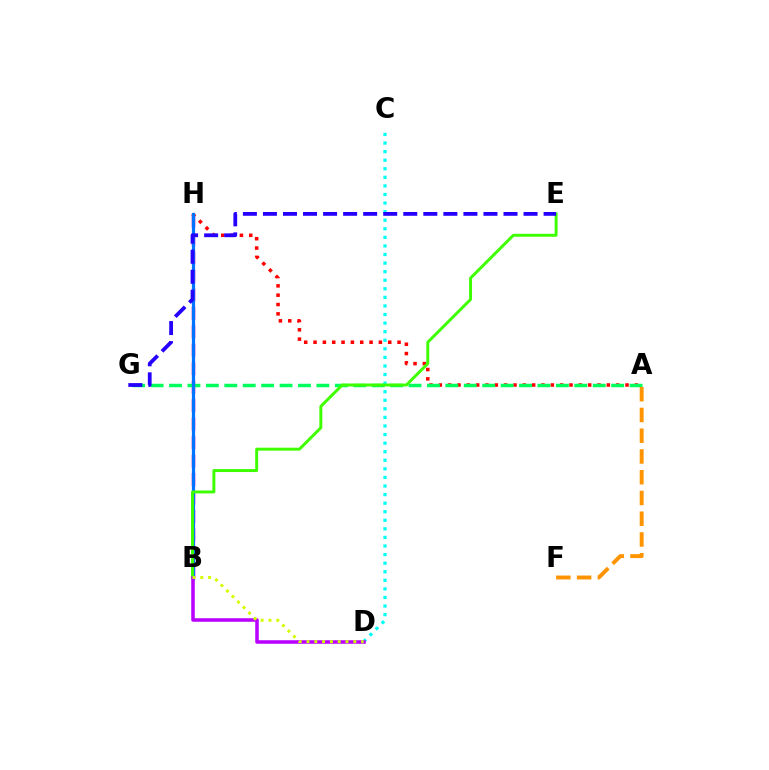{('C', 'D'): [{'color': '#00fff6', 'line_style': 'dotted', 'thickness': 2.33}], ('B', 'H'): [{'color': '#ff00ac', 'line_style': 'dashed', 'thickness': 2.51}, {'color': '#0074ff', 'line_style': 'solid', 'thickness': 2.32}], ('A', 'H'): [{'color': '#ff0000', 'line_style': 'dotted', 'thickness': 2.54}], ('A', 'G'): [{'color': '#00ff5c', 'line_style': 'dashed', 'thickness': 2.5}], ('B', 'E'): [{'color': '#3dff00', 'line_style': 'solid', 'thickness': 2.12}], ('B', 'D'): [{'color': '#b900ff', 'line_style': 'solid', 'thickness': 2.54}, {'color': '#d1ff00', 'line_style': 'dotted', 'thickness': 2.12}], ('E', 'G'): [{'color': '#2500ff', 'line_style': 'dashed', 'thickness': 2.72}], ('A', 'F'): [{'color': '#ff9400', 'line_style': 'dashed', 'thickness': 2.82}]}